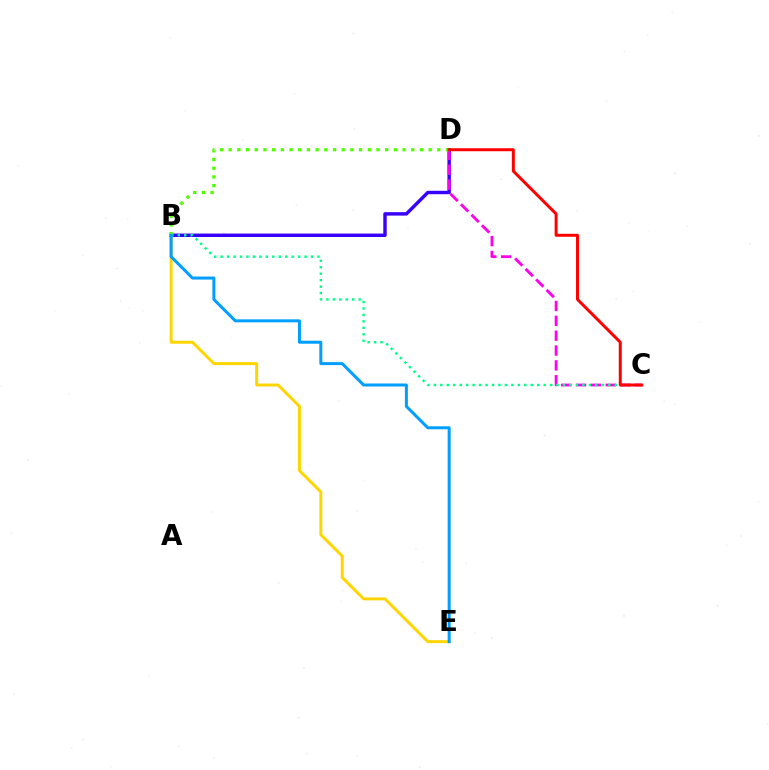{('B', 'D'): [{'color': '#3700ff', 'line_style': 'solid', 'thickness': 2.47}, {'color': '#4fff00', 'line_style': 'dotted', 'thickness': 2.36}], ('C', 'D'): [{'color': '#ff00ed', 'line_style': 'dashed', 'thickness': 2.02}, {'color': '#ff0000', 'line_style': 'solid', 'thickness': 2.15}], ('B', 'E'): [{'color': '#ffd500', 'line_style': 'solid', 'thickness': 2.13}, {'color': '#009eff', 'line_style': 'solid', 'thickness': 2.16}], ('B', 'C'): [{'color': '#00ff86', 'line_style': 'dotted', 'thickness': 1.76}]}